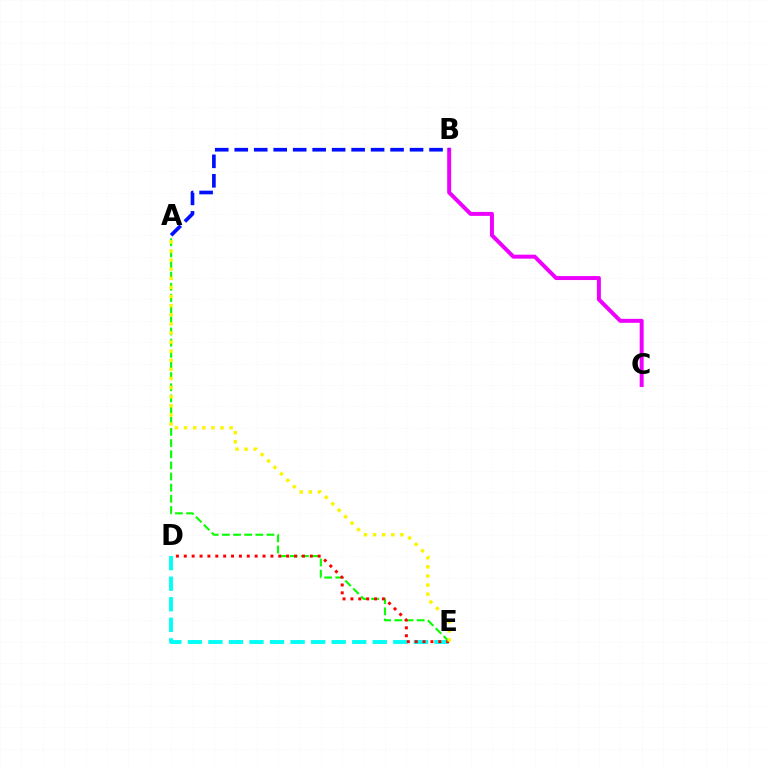{('D', 'E'): [{'color': '#00fff6', 'line_style': 'dashed', 'thickness': 2.79}, {'color': '#ff0000', 'line_style': 'dotted', 'thickness': 2.14}], ('B', 'C'): [{'color': '#ee00ff', 'line_style': 'solid', 'thickness': 2.86}], ('A', 'E'): [{'color': '#08ff00', 'line_style': 'dashed', 'thickness': 1.52}, {'color': '#fcf500', 'line_style': 'dotted', 'thickness': 2.47}], ('A', 'B'): [{'color': '#0010ff', 'line_style': 'dashed', 'thickness': 2.65}]}